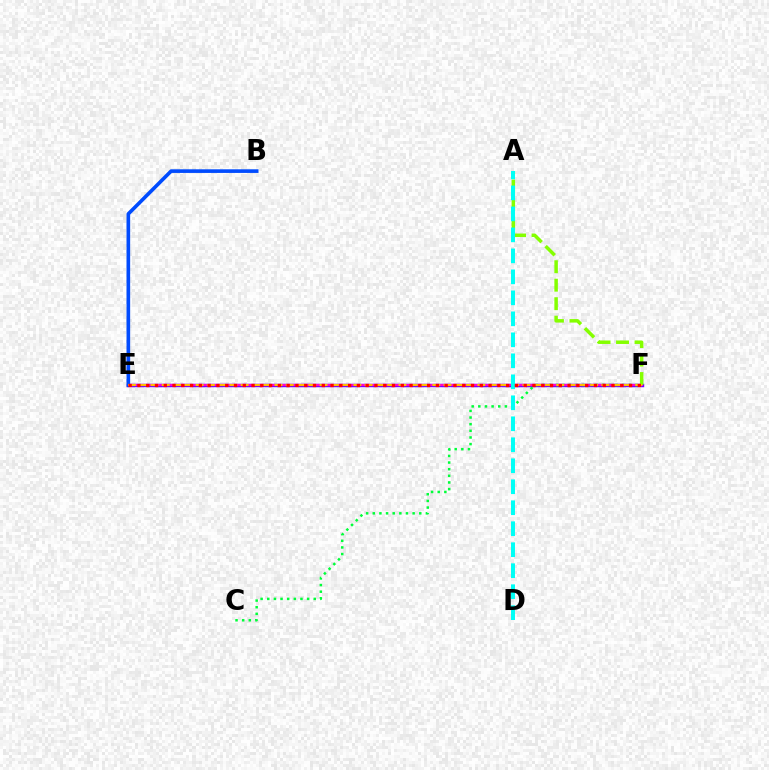{('E', 'F'): [{'color': '#7200ff', 'line_style': 'solid', 'thickness': 2.47}, {'color': '#ff00cf', 'line_style': 'solid', 'thickness': 1.51}, {'color': '#ffbd00', 'line_style': 'dashed', 'thickness': 1.53}, {'color': '#ff0000', 'line_style': 'dotted', 'thickness': 2.39}], ('C', 'F'): [{'color': '#00ff39', 'line_style': 'dotted', 'thickness': 1.8}], ('A', 'F'): [{'color': '#84ff00', 'line_style': 'dashed', 'thickness': 2.51}], ('B', 'E'): [{'color': '#004bff', 'line_style': 'solid', 'thickness': 2.62}], ('A', 'D'): [{'color': '#00fff6', 'line_style': 'dashed', 'thickness': 2.85}]}